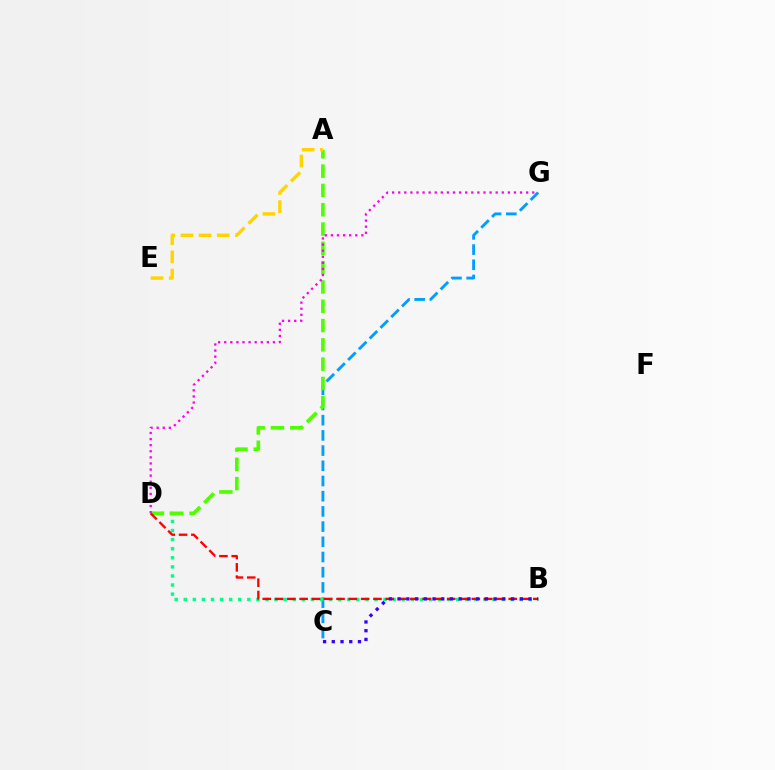{('C', 'G'): [{'color': '#009eff', 'line_style': 'dashed', 'thickness': 2.07}], ('B', 'D'): [{'color': '#00ff86', 'line_style': 'dotted', 'thickness': 2.47}, {'color': '#ff0000', 'line_style': 'dashed', 'thickness': 1.67}], ('A', 'D'): [{'color': '#4fff00', 'line_style': 'dashed', 'thickness': 2.62}], ('A', 'E'): [{'color': '#ffd500', 'line_style': 'dashed', 'thickness': 2.47}], ('D', 'G'): [{'color': '#ff00ed', 'line_style': 'dotted', 'thickness': 1.66}], ('B', 'C'): [{'color': '#3700ff', 'line_style': 'dotted', 'thickness': 2.37}]}